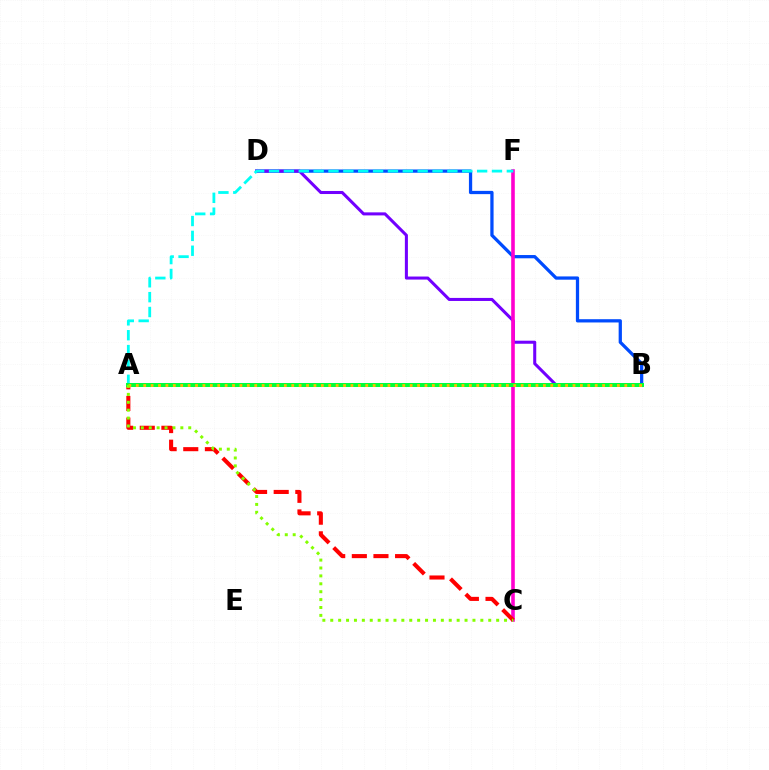{('B', 'D'): [{'color': '#004bff', 'line_style': 'solid', 'thickness': 2.35}, {'color': '#7200ff', 'line_style': 'solid', 'thickness': 2.19}], ('C', 'F'): [{'color': '#ff00cf', 'line_style': 'solid', 'thickness': 2.59}], ('A', 'C'): [{'color': '#ff0000', 'line_style': 'dashed', 'thickness': 2.94}, {'color': '#84ff00', 'line_style': 'dotted', 'thickness': 2.15}], ('A', 'F'): [{'color': '#00fff6', 'line_style': 'dashed', 'thickness': 2.02}], ('A', 'B'): [{'color': '#00ff39', 'line_style': 'solid', 'thickness': 2.88}, {'color': '#ffbd00', 'line_style': 'dotted', 'thickness': 2.01}]}